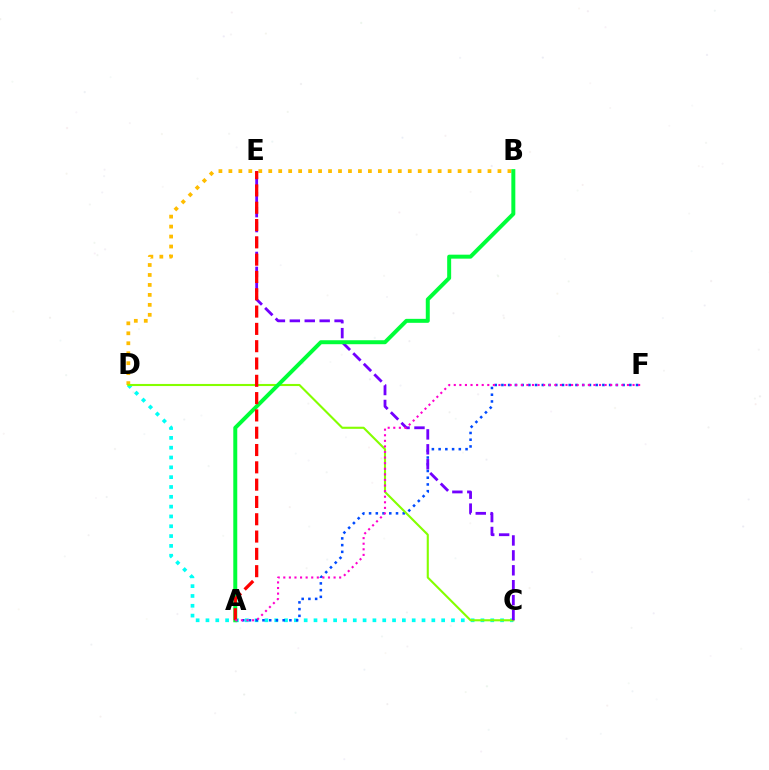{('C', 'D'): [{'color': '#00fff6', 'line_style': 'dotted', 'thickness': 2.67}, {'color': '#84ff00', 'line_style': 'solid', 'thickness': 1.52}], ('B', 'D'): [{'color': '#ffbd00', 'line_style': 'dotted', 'thickness': 2.71}], ('A', 'F'): [{'color': '#004bff', 'line_style': 'dotted', 'thickness': 1.83}, {'color': '#ff00cf', 'line_style': 'dotted', 'thickness': 1.52}], ('C', 'E'): [{'color': '#7200ff', 'line_style': 'dashed', 'thickness': 2.03}], ('A', 'B'): [{'color': '#00ff39', 'line_style': 'solid', 'thickness': 2.86}], ('A', 'E'): [{'color': '#ff0000', 'line_style': 'dashed', 'thickness': 2.35}]}